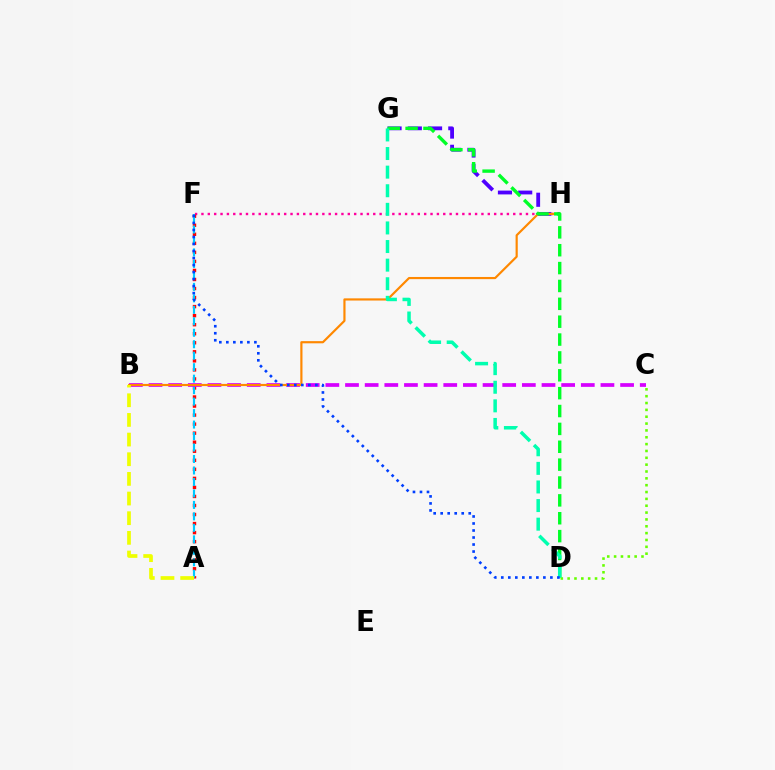{('F', 'H'): [{'color': '#ff00a0', 'line_style': 'dotted', 'thickness': 1.73}], ('G', 'H'): [{'color': '#4f00ff', 'line_style': 'dashed', 'thickness': 2.75}], ('A', 'F'): [{'color': '#ff0000', 'line_style': 'dotted', 'thickness': 2.46}, {'color': '#00c7ff', 'line_style': 'dashed', 'thickness': 1.56}], ('B', 'C'): [{'color': '#d600ff', 'line_style': 'dashed', 'thickness': 2.67}], ('B', 'H'): [{'color': '#ff8800', 'line_style': 'solid', 'thickness': 1.57}], ('C', 'D'): [{'color': '#66ff00', 'line_style': 'dotted', 'thickness': 1.86}], ('A', 'B'): [{'color': '#eeff00', 'line_style': 'dashed', 'thickness': 2.67}], ('D', 'G'): [{'color': '#00ff27', 'line_style': 'dashed', 'thickness': 2.43}, {'color': '#00ffaf', 'line_style': 'dashed', 'thickness': 2.53}], ('D', 'F'): [{'color': '#003fff', 'line_style': 'dotted', 'thickness': 1.91}]}